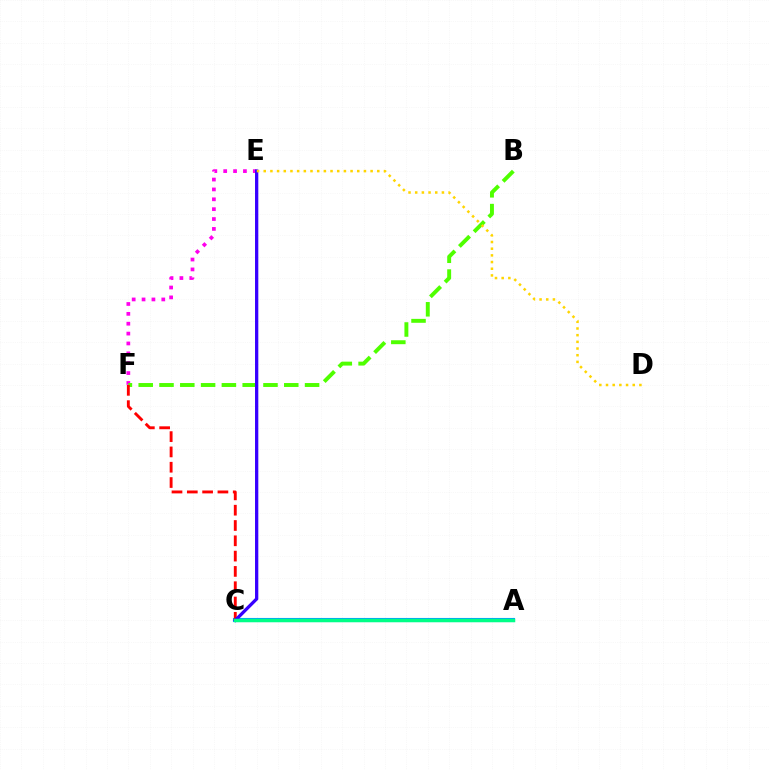{('E', 'F'): [{'color': '#ff00ed', 'line_style': 'dotted', 'thickness': 2.68}], ('A', 'C'): [{'color': '#009eff', 'line_style': 'solid', 'thickness': 2.95}, {'color': '#00ff86', 'line_style': 'solid', 'thickness': 2.49}], ('B', 'F'): [{'color': '#4fff00', 'line_style': 'dashed', 'thickness': 2.82}], ('C', 'F'): [{'color': '#ff0000', 'line_style': 'dashed', 'thickness': 2.08}], ('C', 'E'): [{'color': '#3700ff', 'line_style': 'solid', 'thickness': 2.36}], ('D', 'E'): [{'color': '#ffd500', 'line_style': 'dotted', 'thickness': 1.82}]}